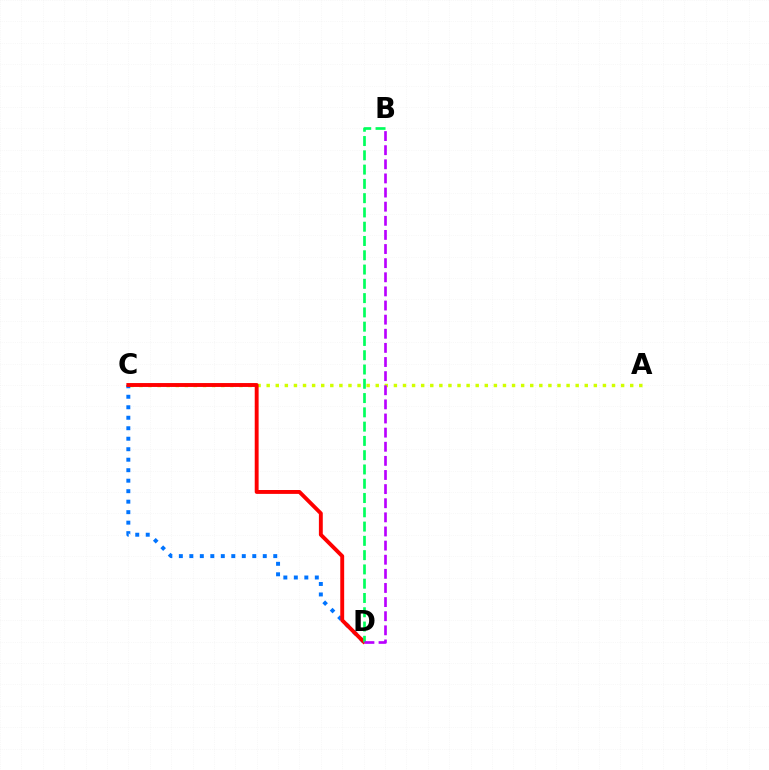{('A', 'C'): [{'color': '#d1ff00', 'line_style': 'dotted', 'thickness': 2.47}], ('C', 'D'): [{'color': '#0074ff', 'line_style': 'dotted', 'thickness': 2.85}, {'color': '#ff0000', 'line_style': 'solid', 'thickness': 2.8}], ('B', 'D'): [{'color': '#00ff5c', 'line_style': 'dashed', 'thickness': 1.94}, {'color': '#b900ff', 'line_style': 'dashed', 'thickness': 1.92}]}